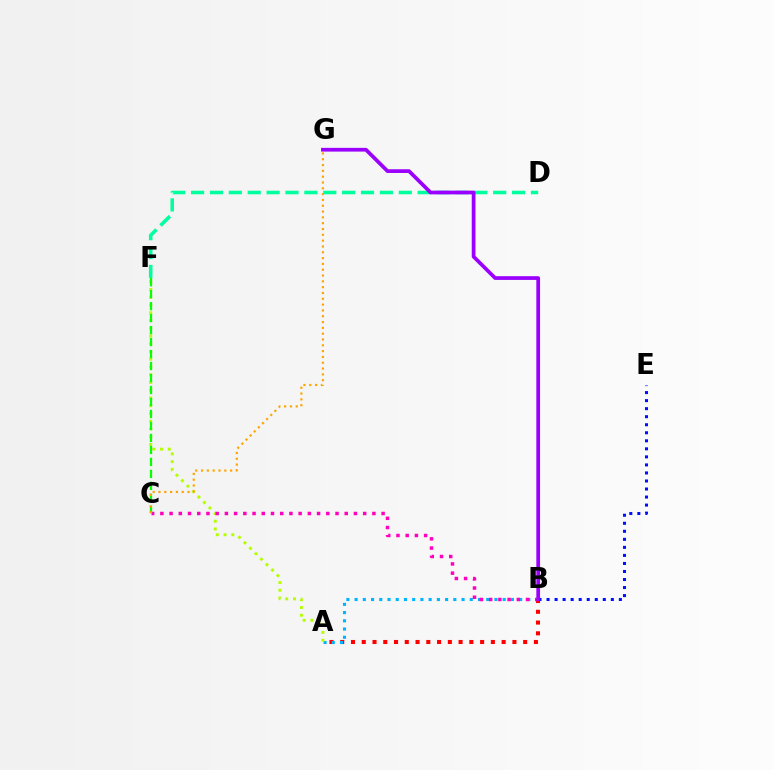{('A', 'B'): [{'color': '#ff0000', 'line_style': 'dotted', 'thickness': 2.92}, {'color': '#00b5ff', 'line_style': 'dotted', 'thickness': 2.24}], ('D', 'F'): [{'color': '#00ff9d', 'line_style': 'dashed', 'thickness': 2.56}], ('A', 'F'): [{'color': '#b3ff00', 'line_style': 'dotted', 'thickness': 2.11}], ('B', 'E'): [{'color': '#0010ff', 'line_style': 'dotted', 'thickness': 2.18}], ('B', 'C'): [{'color': '#ff00bd', 'line_style': 'dotted', 'thickness': 2.5}], ('C', 'F'): [{'color': '#08ff00', 'line_style': 'dashed', 'thickness': 1.63}], ('B', 'G'): [{'color': '#9b00ff', 'line_style': 'solid', 'thickness': 2.69}], ('C', 'G'): [{'color': '#ffa500', 'line_style': 'dotted', 'thickness': 1.58}]}